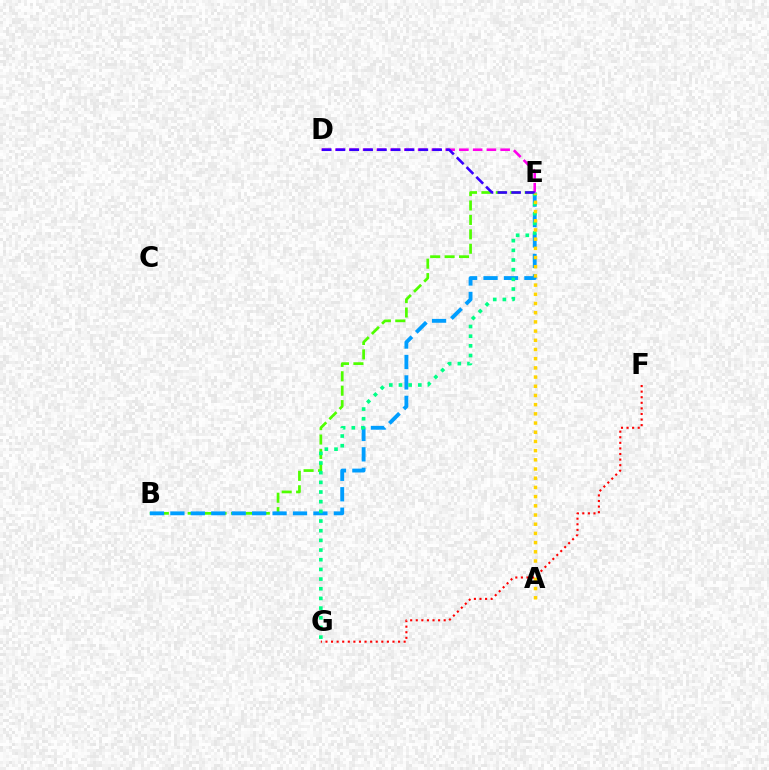{('B', 'E'): [{'color': '#4fff00', 'line_style': 'dashed', 'thickness': 1.96}, {'color': '#009eff', 'line_style': 'dashed', 'thickness': 2.78}], ('E', 'G'): [{'color': '#00ff86', 'line_style': 'dotted', 'thickness': 2.63}], ('D', 'E'): [{'color': '#ff00ed', 'line_style': 'dashed', 'thickness': 1.87}, {'color': '#3700ff', 'line_style': 'dashed', 'thickness': 1.88}], ('A', 'E'): [{'color': '#ffd500', 'line_style': 'dotted', 'thickness': 2.5}], ('F', 'G'): [{'color': '#ff0000', 'line_style': 'dotted', 'thickness': 1.52}]}